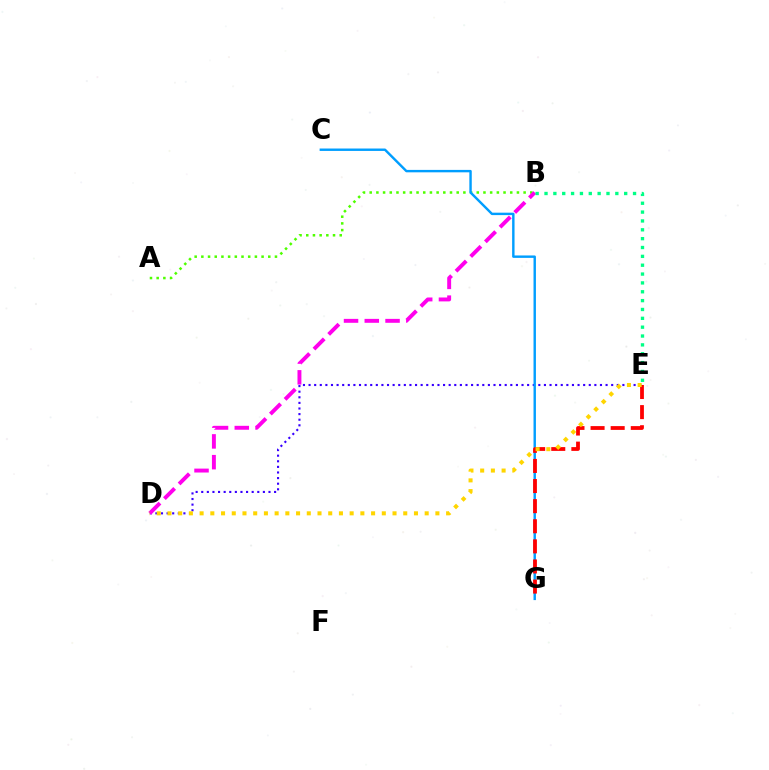{('A', 'B'): [{'color': '#4fff00', 'line_style': 'dotted', 'thickness': 1.82}], ('D', 'E'): [{'color': '#3700ff', 'line_style': 'dotted', 'thickness': 1.52}, {'color': '#ffd500', 'line_style': 'dotted', 'thickness': 2.91}], ('C', 'G'): [{'color': '#009eff', 'line_style': 'solid', 'thickness': 1.74}], ('B', 'D'): [{'color': '#ff00ed', 'line_style': 'dashed', 'thickness': 2.82}], ('E', 'G'): [{'color': '#ff0000', 'line_style': 'dashed', 'thickness': 2.73}], ('B', 'E'): [{'color': '#00ff86', 'line_style': 'dotted', 'thickness': 2.41}]}